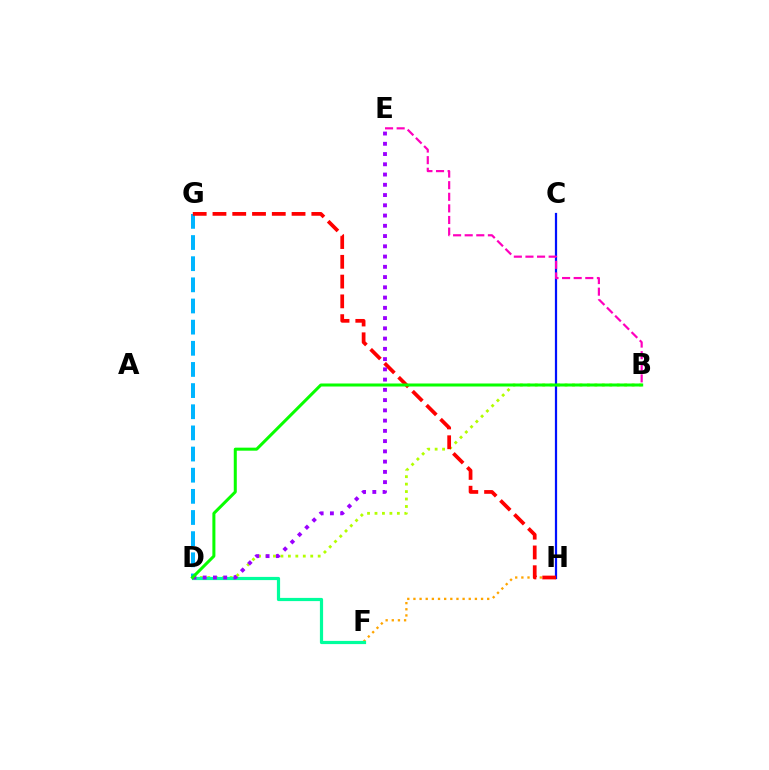{('B', 'D'): [{'color': '#b3ff00', 'line_style': 'dotted', 'thickness': 2.02}, {'color': '#08ff00', 'line_style': 'solid', 'thickness': 2.18}], ('C', 'H'): [{'color': '#0010ff', 'line_style': 'solid', 'thickness': 1.6}], ('F', 'H'): [{'color': '#ffa500', 'line_style': 'dotted', 'thickness': 1.67}], ('D', 'F'): [{'color': '#00ff9d', 'line_style': 'solid', 'thickness': 2.3}], ('D', 'G'): [{'color': '#00b5ff', 'line_style': 'dashed', 'thickness': 2.87}], ('G', 'H'): [{'color': '#ff0000', 'line_style': 'dashed', 'thickness': 2.69}], ('D', 'E'): [{'color': '#9b00ff', 'line_style': 'dotted', 'thickness': 2.79}], ('B', 'E'): [{'color': '#ff00bd', 'line_style': 'dashed', 'thickness': 1.58}]}